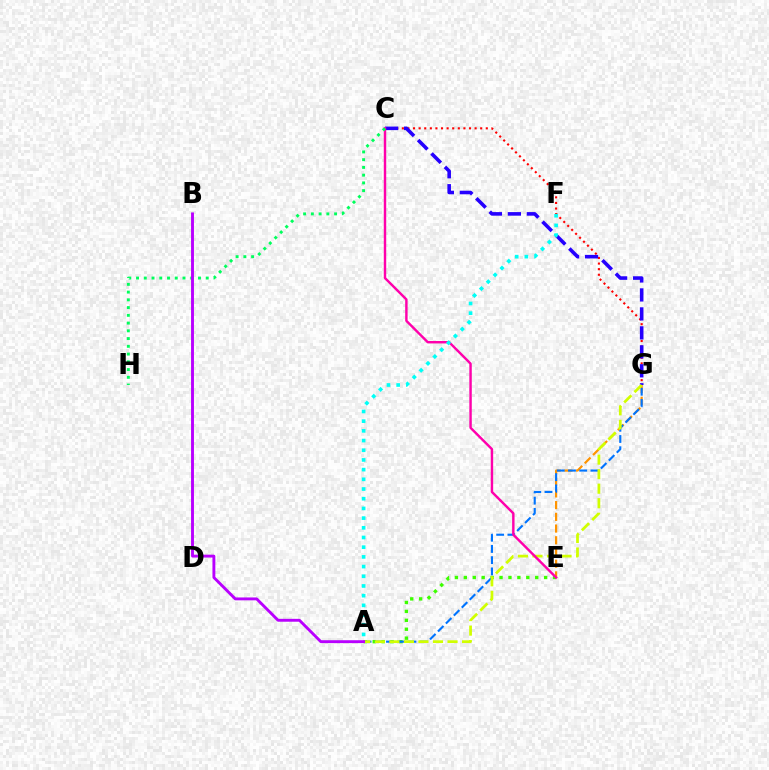{('C', 'G'): [{'color': '#ff0000', 'line_style': 'dotted', 'thickness': 1.52}, {'color': '#2500ff', 'line_style': 'dashed', 'thickness': 2.58}], ('E', 'G'): [{'color': '#ff9400', 'line_style': 'dashed', 'thickness': 1.59}], ('A', 'E'): [{'color': '#3dff00', 'line_style': 'dotted', 'thickness': 2.42}], ('A', 'G'): [{'color': '#0074ff', 'line_style': 'dashed', 'thickness': 1.52}, {'color': '#d1ff00', 'line_style': 'dashed', 'thickness': 1.98}], ('C', 'E'): [{'color': '#ff00ac', 'line_style': 'solid', 'thickness': 1.75}], ('C', 'H'): [{'color': '#00ff5c', 'line_style': 'dotted', 'thickness': 2.1}], ('A', 'F'): [{'color': '#00fff6', 'line_style': 'dotted', 'thickness': 2.63}], ('A', 'B'): [{'color': '#b900ff', 'line_style': 'solid', 'thickness': 2.08}]}